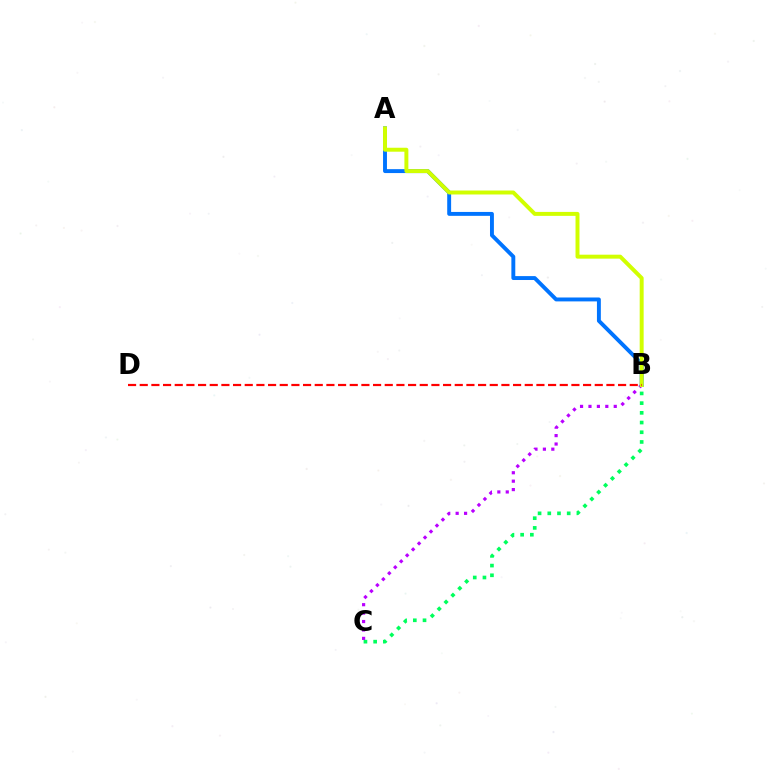{('B', 'C'): [{'color': '#b900ff', 'line_style': 'dotted', 'thickness': 2.29}, {'color': '#00ff5c', 'line_style': 'dotted', 'thickness': 2.64}], ('A', 'B'): [{'color': '#0074ff', 'line_style': 'solid', 'thickness': 2.81}, {'color': '#d1ff00', 'line_style': 'solid', 'thickness': 2.85}], ('B', 'D'): [{'color': '#ff0000', 'line_style': 'dashed', 'thickness': 1.58}]}